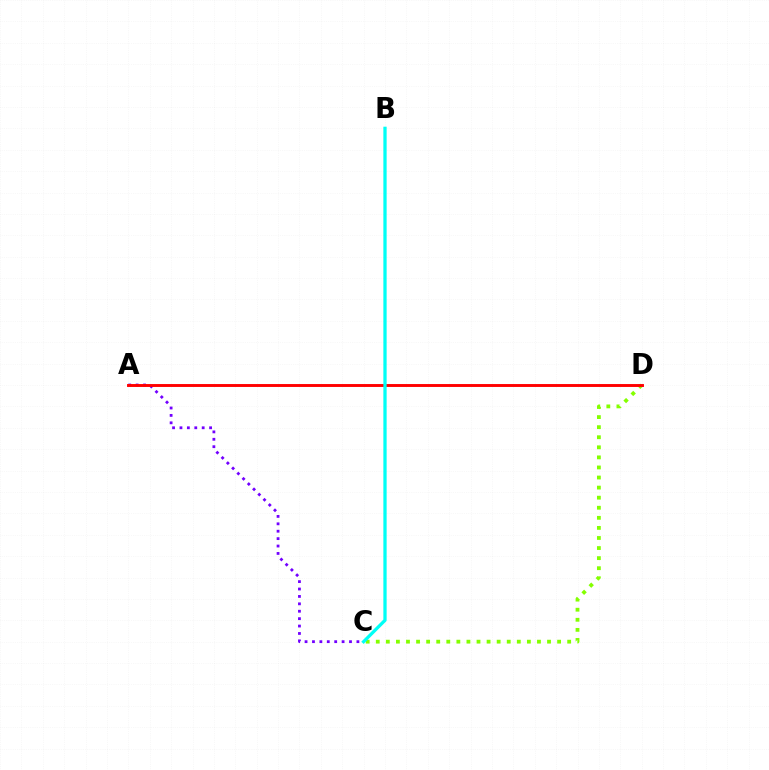{('C', 'D'): [{'color': '#84ff00', 'line_style': 'dotted', 'thickness': 2.74}], ('A', 'C'): [{'color': '#7200ff', 'line_style': 'dotted', 'thickness': 2.01}], ('A', 'D'): [{'color': '#ff0000', 'line_style': 'solid', 'thickness': 2.1}], ('B', 'C'): [{'color': '#00fff6', 'line_style': 'solid', 'thickness': 2.36}]}